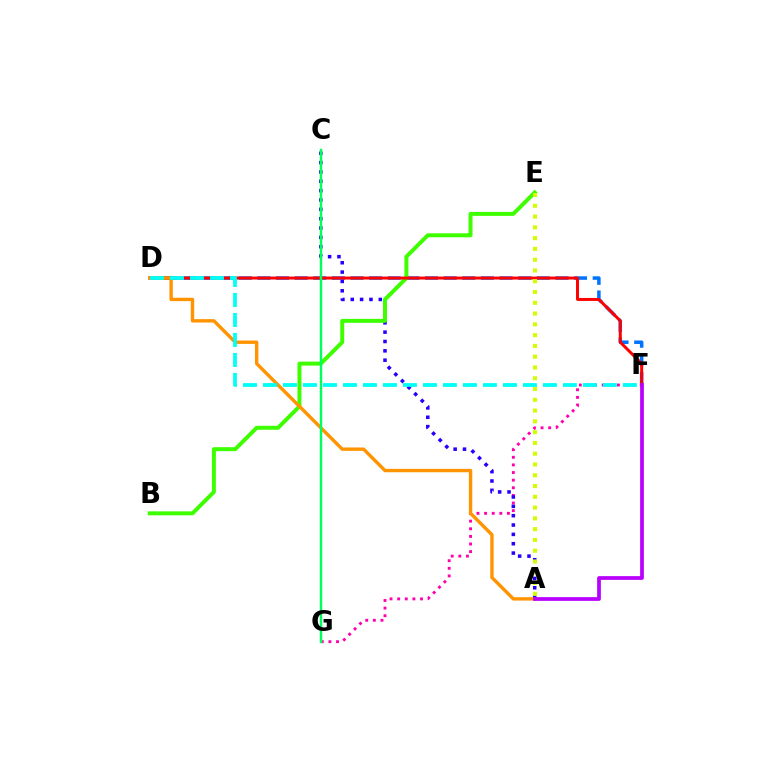{('F', 'G'): [{'color': '#ff00ac', 'line_style': 'dotted', 'thickness': 2.07}], ('D', 'F'): [{'color': '#0074ff', 'line_style': 'dashed', 'thickness': 2.53}, {'color': '#ff0000', 'line_style': 'solid', 'thickness': 2.14}, {'color': '#00fff6', 'line_style': 'dashed', 'thickness': 2.72}], ('A', 'C'): [{'color': '#2500ff', 'line_style': 'dotted', 'thickness': 2.54}], ('B', 'E'): [{'color': '#3dff00', 'line_style': 'solid', 'thickness': 2.85}], ('A', 'D'): [{'color': '#ff9400', 'line_style': 'solid', 'thickness': 2.43}], ('A', 'E'): [{'color': '#d1ff00', 'line_style': 'dotted', 'thickness': 2.93}], ('C', 'G'): [{'color': '#00ff5c', 'line_style': 'solid', 'thickness': 1.76}], ('A', 'F'): [{'color': '#b900ff', 'line_style': 'solid', 'thickness': 2.69}]}